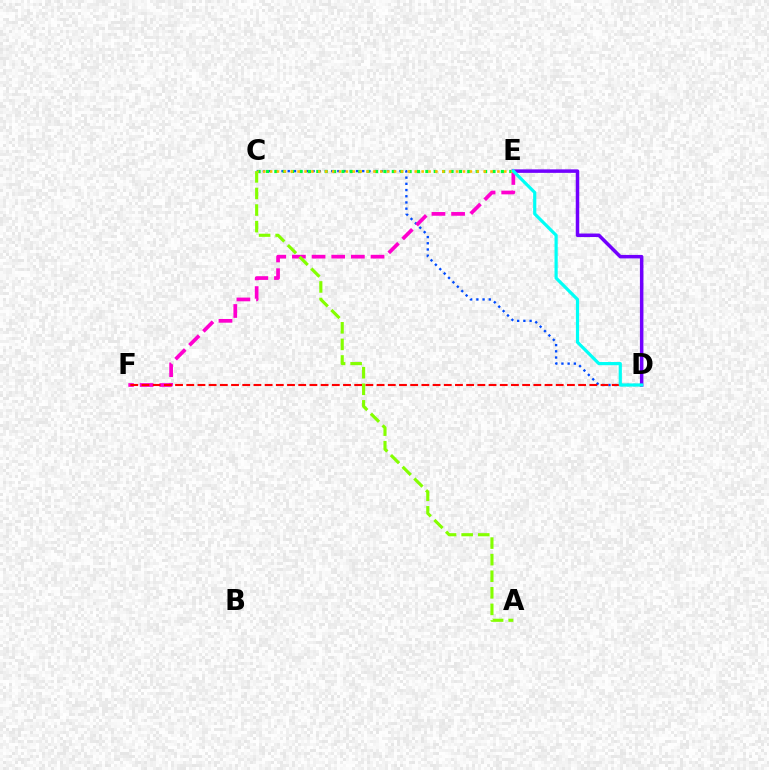{('C', 'D'): [{'color': '#004bff', 'line_style': 'dotted', 'thickness': 1.69}], ('E', 'F'): [{'color': '#ff00cf', 'line_style': 'dashed', 'thickness': 2.67}], ('C', 'E'): [{'color': '#00ff39', 'line_style': 'dotted', 'thickness': 2.28}, {'color': '#ffbd00', 'line_style': 'dotted', 'thickness': 1.87}], ('D', 'F'): [{'color': '#ff0000', 'line_style': 'dashed', 'thickness': 1.52}], ('A', 'C'): [{'color': '#84ff00', 'line_style': 'dashed', 'thickness': 2.25}], ('D', 'E'): [{'color': '#7200ff', 'line_style': 'solid', 'thickness': 2.52}, {'color': '#00fff6', 'line_style': 'solid', 'thickness': 2.29}]}